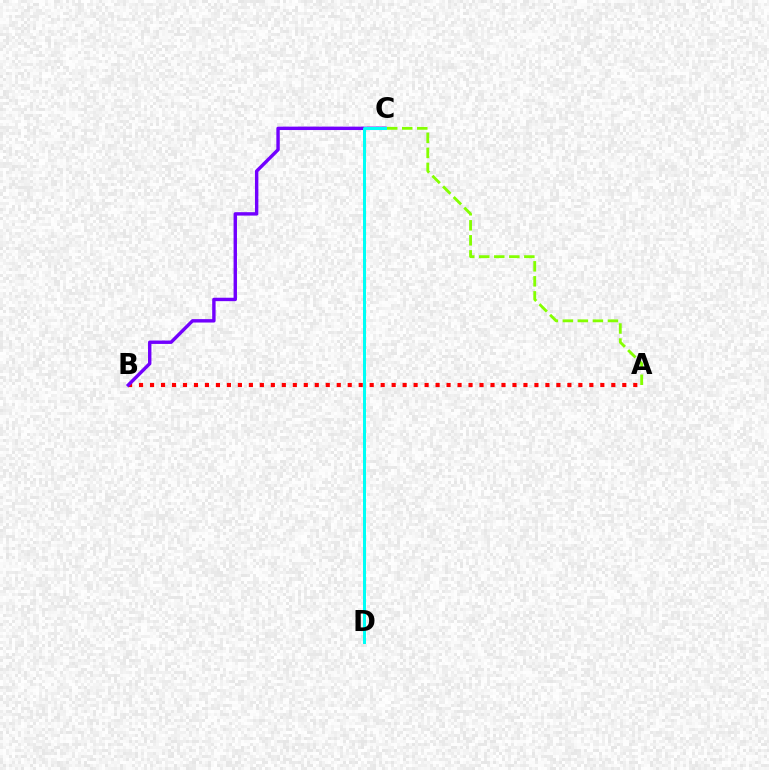{('A', 'B'): [{'color': '#ff0000', 'line_style': 'dotted', 'thickness': 2.98}], ('B', 'C'): [{'color': '#7200ff', 'line_style': 'solid', 'thickness': 2.45}], ('C', 'D'): [{'color': '#00fff6', 'line_style': 'solid', 'thickness': 2.16}], ('A', 'C'): [{'color': '#84ff00', 'line_style': 'dashed', 'thickness': 2.04}]}